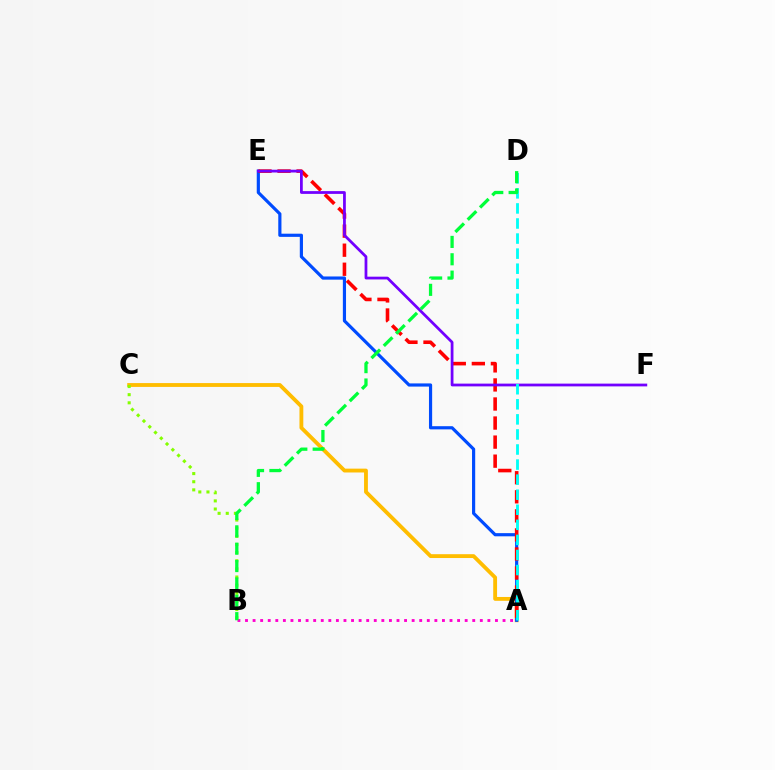{('A', 'C'): [{'color': '#ffbd00', 'line_style': 'solid', 'thickness': 2.76}], ('A', 'E'): [{'color': '#004bff', 'line_style': 'solid', 'thickness': 2.29}, {'color': '#ff0000', 'line_style': 'dashed', 'thickness': 2.59}], ('B', 'C'): [{'color': '#84ff00', 'line_style': 'dotted', 'thickness': 2.21}], ('A', 'B'): [{'color': '#ff00cf', 'line_style': 'dotted', 'thickness': 2.06}], ('E', 'F'): [{'color': '#7200ff', 'line_style': 'solid', 'thickness': 1.99}], ('A', 'D'): [{'color': '#00fff6', 'line_style': 'dashed', 'thickness': 2.05}], ('B', 'D'): [{'color': '#00ff39', 'line_style': 'dashed', 'thickness': 2.36}]}